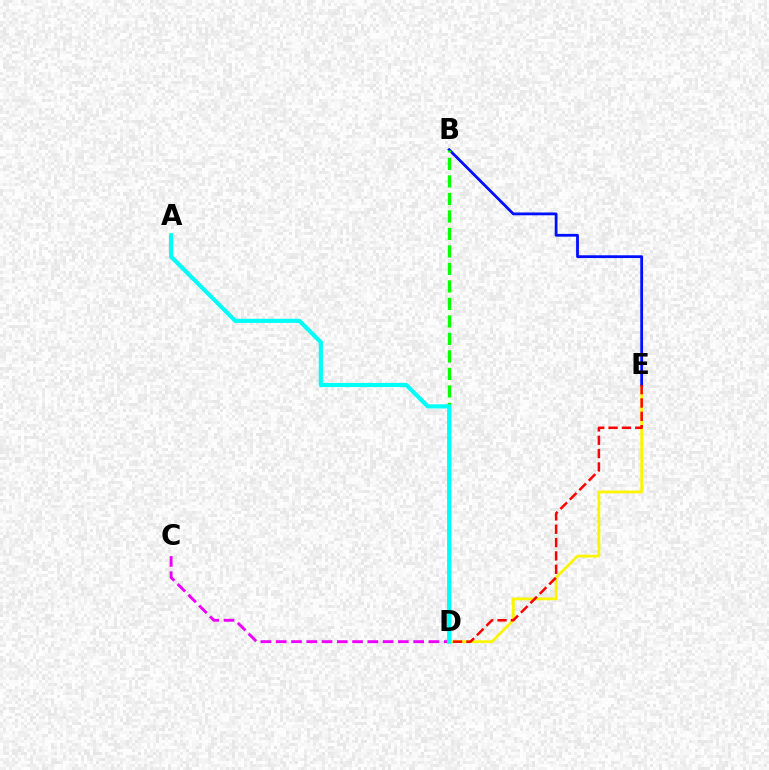{('D', 'E'): [{'color': '#fcf500', 'line_style': 'solid', 'thickness': 1.99}, {'color': '#ff0000', 'line_style': 'dashed', 'thickness': 1.81}], ('B', 'E'): [{'color': '#0010ff', 'line_style': 'solid', 'thickness': 2.01}], ('B', 'D'): [{'color': '#08ff00', 'line_style': 'dashed', 'thickness': 2.38}], ('C', 'D'): [{'color': '#ee00ff', 'line_style': 'dashed', 'thickness': 2.07}], ('A', 'D'): [{'color': '#00fff6', 'line_style': 'solid', 'thickness': 2.99}]}